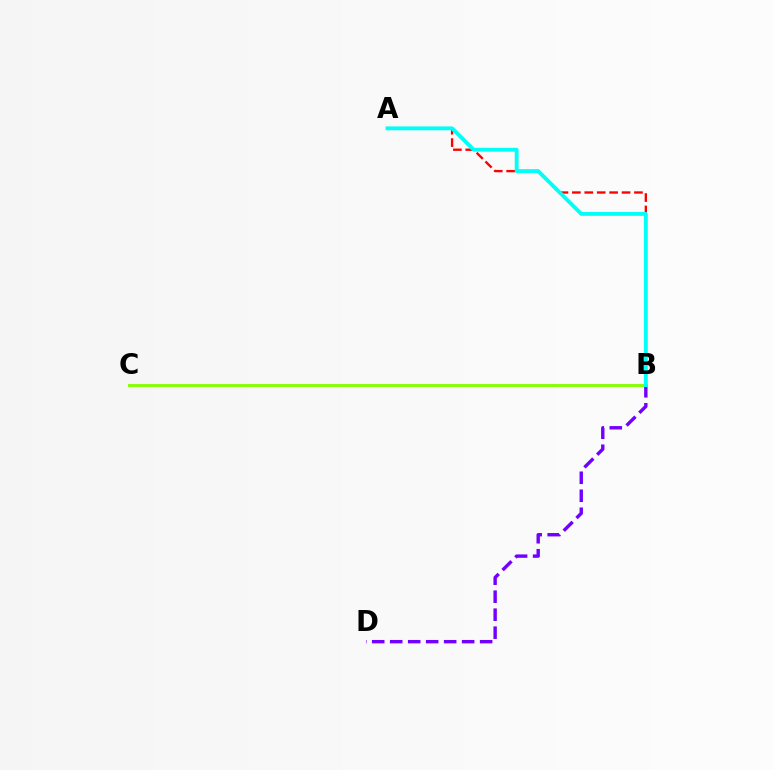{('A', 'B'): [{'color': '#ff0000', 'line_style': 'dashed', 'thickness': 1.69}, {'color': '#00fff6', 'line_style': 'solid', 'thickness': 2.78}], ('B', 'D'): [{'color': '#7200ff', 'line_style': 'dashed', 'thickness': 2.44}], ('B', 'C'): [{'color': '#84ff00', 'line_style': 'solid', 'thickness': 2.08}]}